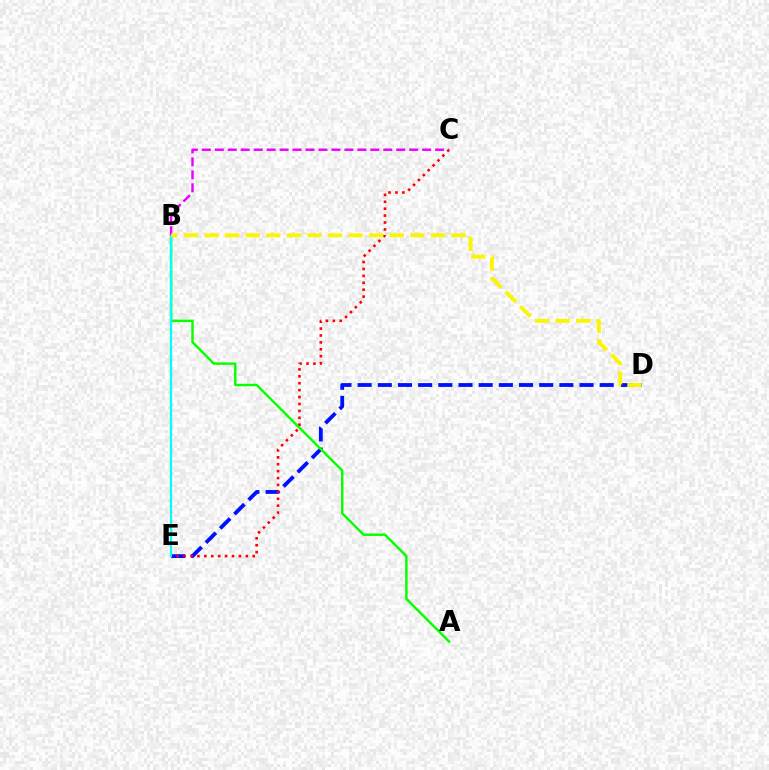{('D', 'E'): [{'color': '#0010ff', 'line_style': 'dashed', 'thickness': 2.74}], ('C', 'E'): [{'color': '#ff0000', 'line_style': 'dotted', 'thickness': 1.88}], ('A', 'B'): [{'color': '#08ff00', 'line_style': 'solid', 'thickness': 1.76}], ('B', 'E'): [{'color': '#00fff6', 'line_style': 'solid', 'thickness': 1.64}], ('B', 'C'): [{'color': '#ee00ff', 'line_style': 'dashed', 'thickness': 1.76}], ('B', 'D'): [{'color': '#fcf500', 'line_style': 'dashed', 'thickness': 2.8}]}